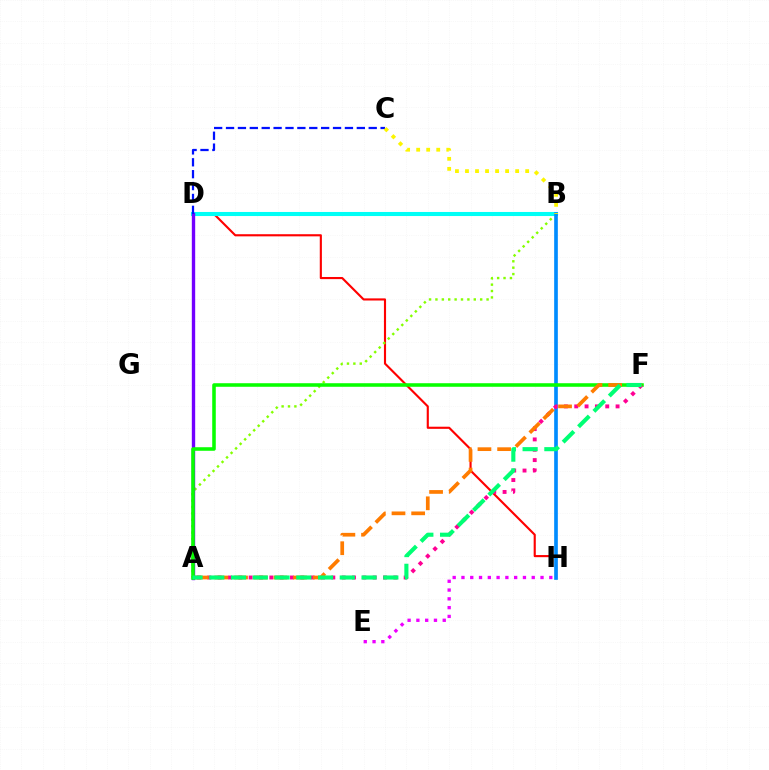{('D', 'H'): [{'color': '#ff0000', 'line_style': 'solid', 'thickness': 1.53}], ('A', 'B'): [{'color': '#84ff00', 'line_style': 'dotted', 'thickness': 1.74}], ('B', 'D'): [{'color': '#00fff6', 'line_style': 'solid', 'thickness': 2.93}], ('B', 'H'): [{'color': '#008cff', 'line_style': 'solid', 'thickness': 2.64}], ('A', 'D'): [{'color': '#7200ff', 'line_style': 'solid', 'thickness': 2.43}], ('A', 'F'): [{'color': '#08ff00', 'line_style': 'solid', 'thickness': 2.56}, {'color': '#ff0094', 'line_style': 'dotted', 'thickness': 2.81}, {'color': '#ff7c00', 'line_style': 'dashed', 'thickness': 2.67}, {'color': '#00ff74', 'line_style': 'dashed', 'thickness': 2.96}], ('C', 'D'): [{'color': '#0010ff', 'line_style': 'dashed', 'thickness': 1.62}], ('E', 'H'): [{'color': '#ee00ff', 'line_style': 'dotted', 'thickness': 2.39}], ('B', 'C'): [{'color': '#fcf500', 'line_style': 'dotted', 'thickness': 2.73}]}